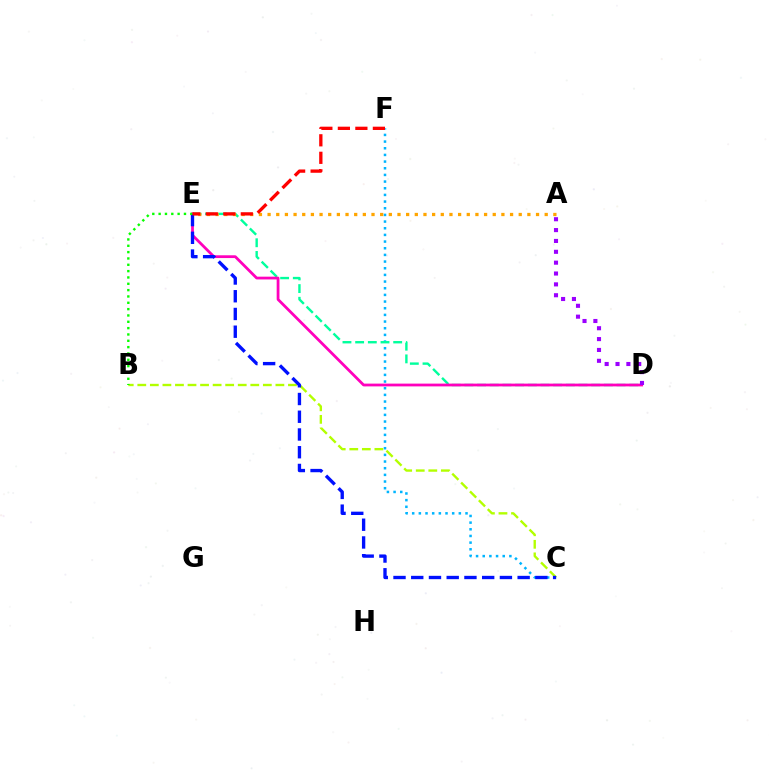{('B', 'C'): [{'color': '#b3ff00', 'line_style': 'dashed', 'thickness': 1.71}], ('C', 'F'): [{'color': '#00b5ff', 'line_style': 'dotted', 'thickness': 1.81}], ('D', 'E'): [{'color': '#00ff9d', 'line_style': 'dashed', 'thickness': 1.72}, {'color': '#ff00bd', 'line_style': 'solid', 'thickness': 2.0}], ('A', 'E'): [{'color': '#ffa500', 'line_style': 'dotted', 'thickness': 2.35}], ('C', 'E'): [{'color': '#0010ff', 'line_style': 'dashed', 'thickness': 2.41}], ('A', 'D'): [{'color': '#9b00ff', 'line_style': 'dotted', 'thickness': 2.95}], ('B', 'E'): [{'color': '#08ff00', 'line_style': 'dotted', 'thickness': 1.72}], ('E', 'F'): [{'color': '#ff0000', 'line_style': 'dashed', 'thickness': 2.38}]}